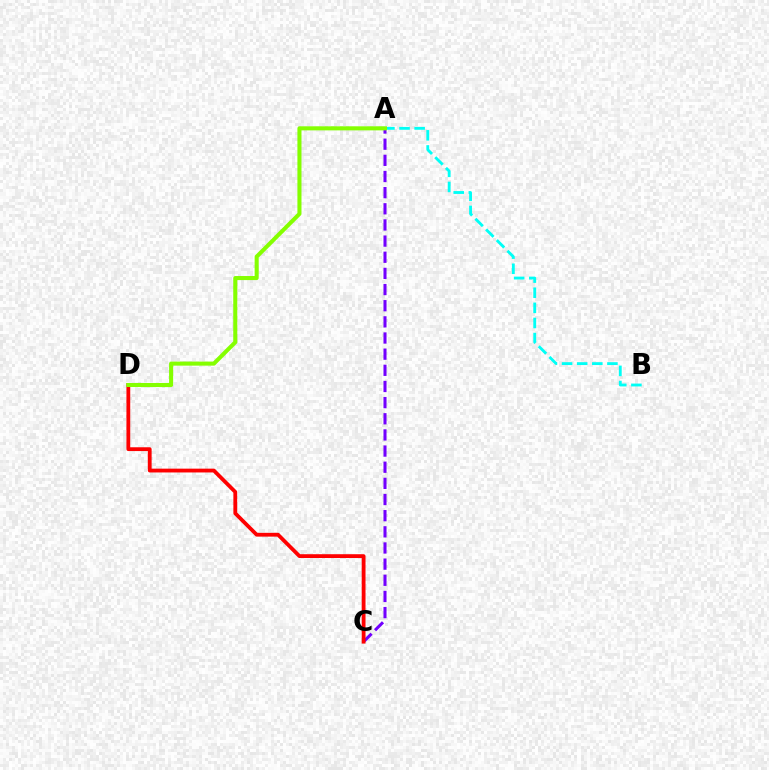{('A', 'B'): [{'color': '#00fff6', 'line_style': 'dashed', 'thickness': 2.05}], ('A', 'C'): [{'color': '#7200ff', 'line_style': 'dashed', 'thickness': 2.19}], ('C', 'D'): [{'color': '#ff0000', 'line_style': 'solid', 'thickness': 2.74}], ('A', 'D'): [{'color': '#84ff00', 'line_style': 'solid', 'thickness': 2.93}]}